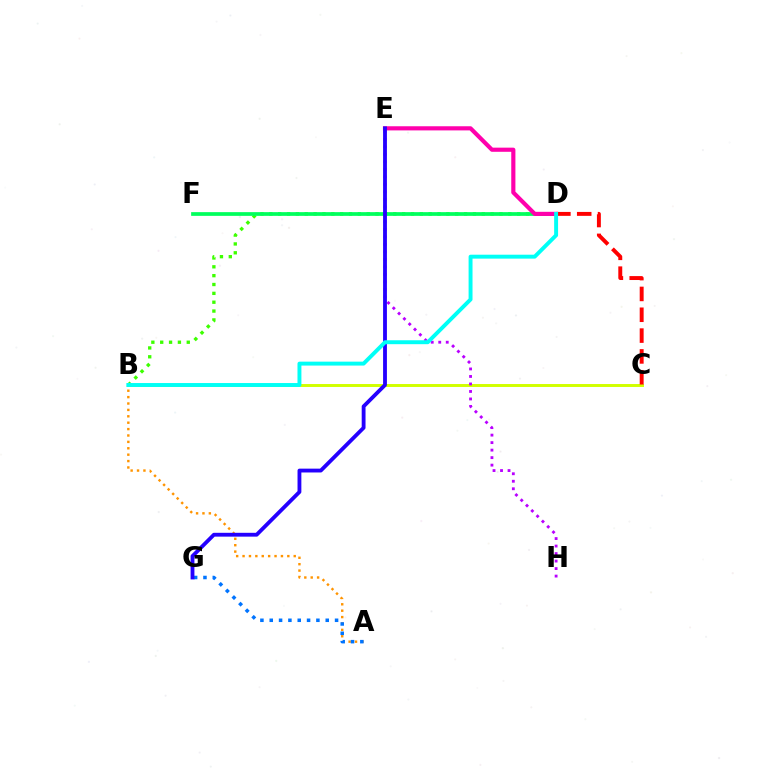{('B', 'D'): [{'color': '#3dff00', 'line_style': 'dotted', 'thickness': 2.4}, {'color': '#00fff6', 'line_style': 'solid', 'thickness': 2.83}], ('D', 'F'): [{'color': '#00ff5c', 'line_style': 'solid', 'thickness': 2.68}], ('D', 'E'): [{'color': '#ff00ac', 'line_style': 'solid', 'thickness': 2.99}], ('A', 'B'): [{'color': '#ff9400', 'line_style': 'dotted', 'thickness': 1.74}], ('A', 'G'): [{'color': '#0074ff', 'line_style': 'dotted', 'thickness': 2.54}], ('B', 'C'): [{'color': '#d1ff00', 'line_style': 'solid', 'thickness': 2.12}], ('C', 'D'): [{'color': '#ff0000', 'line_style': 'dashed', 'thickness': 2.83}], ('E', 'H'): [{'color': '#b900ff', 'line_style': 'dotted', 'thickness': 2.04}], ('E', 'G'): [{'color': '#2500ff', 'line_style': 'solid', 'thickness': 2.76}]}